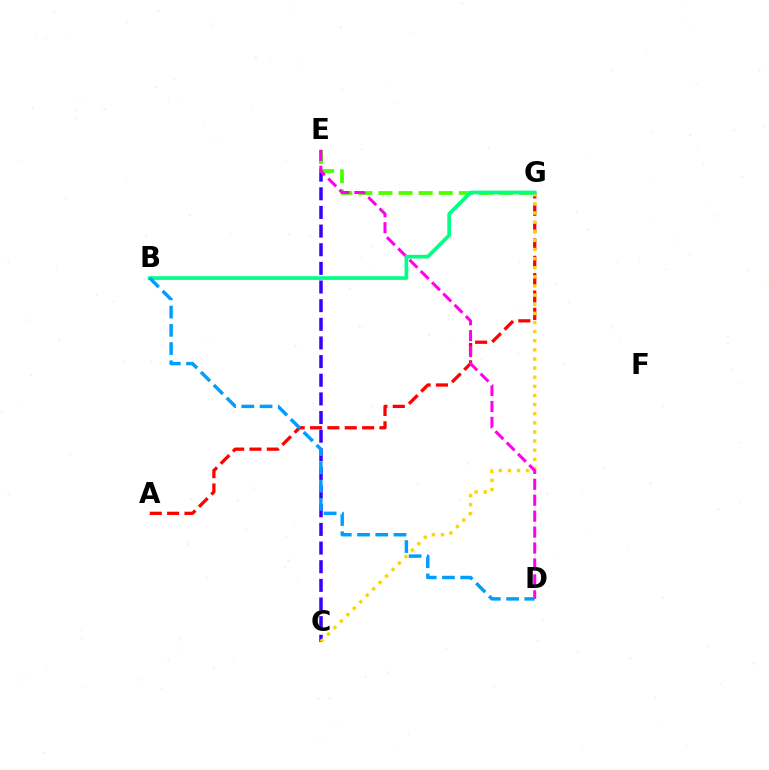{('C', 'E'): [{'color': '#3700ff', 'line_style': 'dashed', 'thickness': 2.53}], ('A', 'G'): [{'color': '#ff0000', 'line_style': 'dashed', 'thickness': 2.36}], ('C', 'G'): [{'color': '#ffd500', 'line_style': 'dotted', 'thickness': 2.48}], ('E', 'G'): [{'color': '#4fff00', 'line_style': 'dashed', 'thickness': 2.73}], ('D', 'E'): [{'color': '#ff00ed', 'line_style': 'dashed', 'thickness': 2.16}], ('B', 'G'): [{'color': '#00ff86', 'line_style': 'solid', 'thickness': 2.67}], ('B', 'D'): [{'color': '#009eff', 'line_style': 'dashed', 'thickness': 2.48}]}